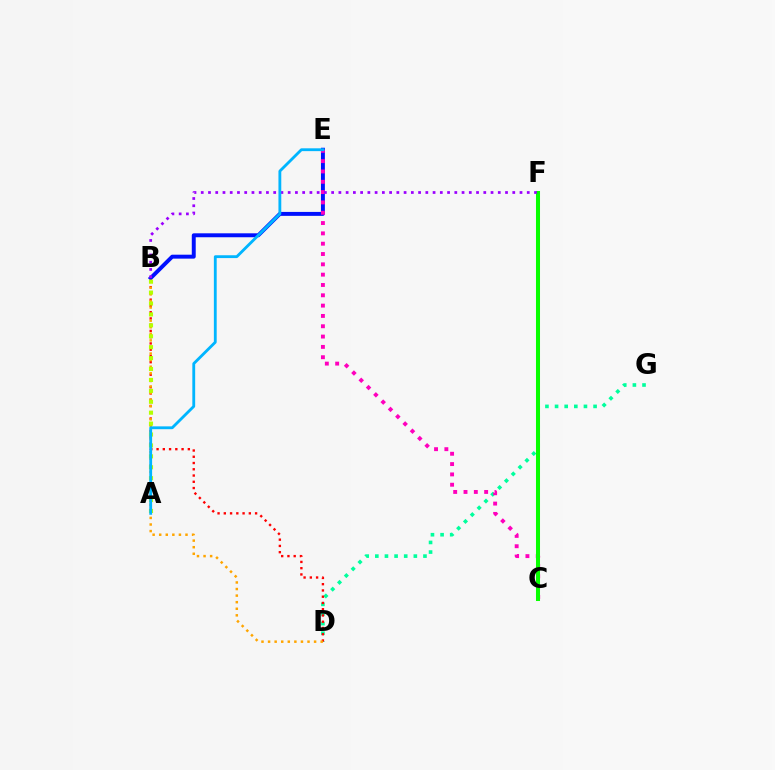{('B', 'E'): [{'color': '#0010ff', 'line_style': 'solid', 'thickness': 2.84}], ('D', 'G'): [{'color': '#00ff9d', 'line_style': 'dotted', 'thickness': 2.62}], ('C', 'E'): [{'color': '#ff00bd', 'line_style': 'dotted', 'thickness': 2.8}], ('C', 'F'): [{'color': '#08ff00', 'line_style': 'solid', 'thickness': 2.9}], ('B', 'F'): [{'color': '#9b00ff', 'line_style': 'dotted', 'thickness': 1.97}], ('B', 'D'): [{'color': '#ff0000', 'line_style': 'dotted', 'thickness': 1.7}, {'color': '#ffa500', 'line_style': 'dotted', 'thickness': 1.79}], ('A', 'B'): [{'color': '#b3ff00', 'line_style': 'dotted', 'thickness': 2.97}], ('A', 'E'): [{'color': '#00b5ff', 'line_style': 'solid', 'thickness': 2.04}]}